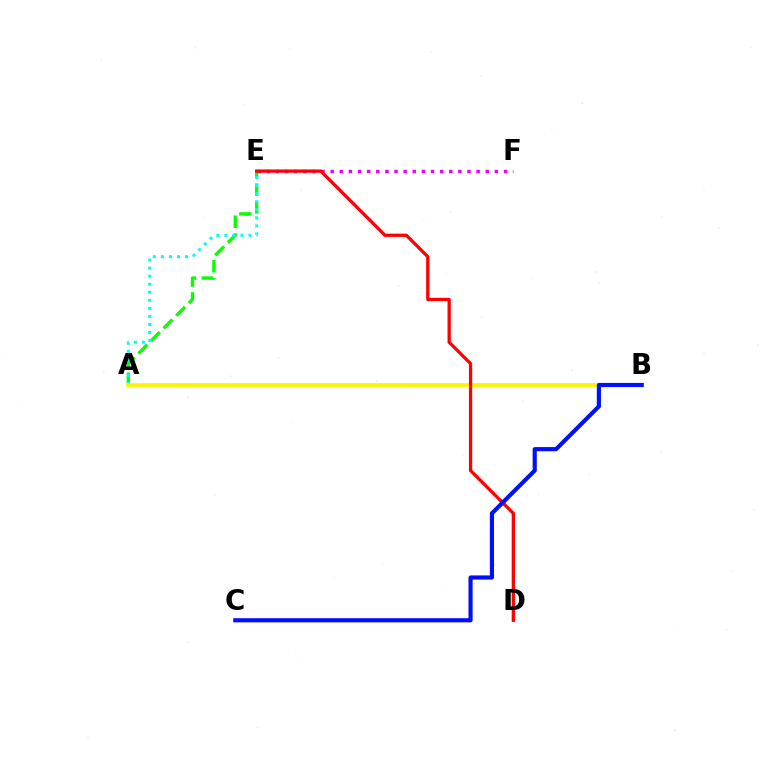{('A', 'E'): [{'color': '#08ff00', 'line_style': 'dashed', 'thickness': 2.42}, {'color': '#00fff6', 'line_style': 'dotted', 'thickness': 2.18}], ('E', 'F'): [{'color': '#ee00ff', 'line_style': 'dotted', 'thickness': 2.48}], ('A', 'B'): [{'color': '#fcf500', 'line_style': 'solid', 'thickness': 2.71}], ('D', 'E'): [{'color': '#ff0000', 'line_style': 'solid', 'thickness': 2.35}], ('B', 'C'): [{'color': '#0010ff', 'line_style': 'solid', 'thickness': 2.99}]}